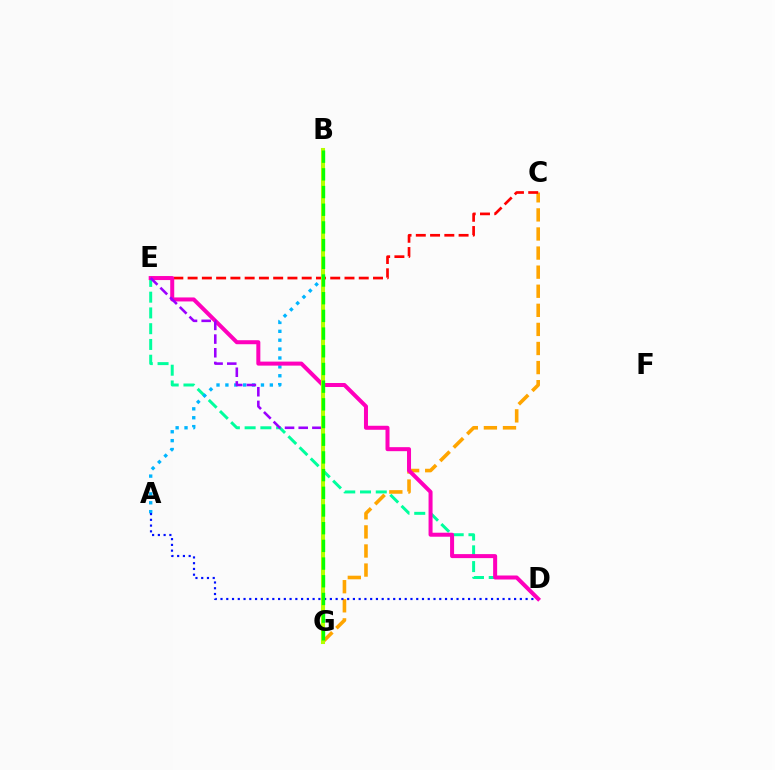{('D', 'E'): [{'color': '#00ff9d', 'line_style': 'dashed', 'thickness': 2.14}, {'color': '#ff00bd', 'line_style': 'solid', 'thickness': 2.89}], ('A', 'B'): [{'color': '#00b5ff', 'line_style': 'dotted', 'thickness': 2.41}], ('C', 'G'): [{'color': '#ffa500', 'line_style': 'dashed', 'thickness': 2.59}], ('C', 'E'): [{'color': '#ff0000', 'line_style': 'dashed', 'thickness': 1.94}], ('A', 'D'): [{'color': '#0010ff', 'line_style': 'dotted', 'thickness': 1.56}], ('E', 'G'): [{'color': '#9b00ff', 'line_style': 'dashed', 'thickness': 1.86}], ('B', 'G'): [{'color': '#b3ff00', 'line_style': 'solid', 'thickness': 2.94}, {'color': '#08ff00', 'line_style': 'dashed', 'thickness': 2.4}]}